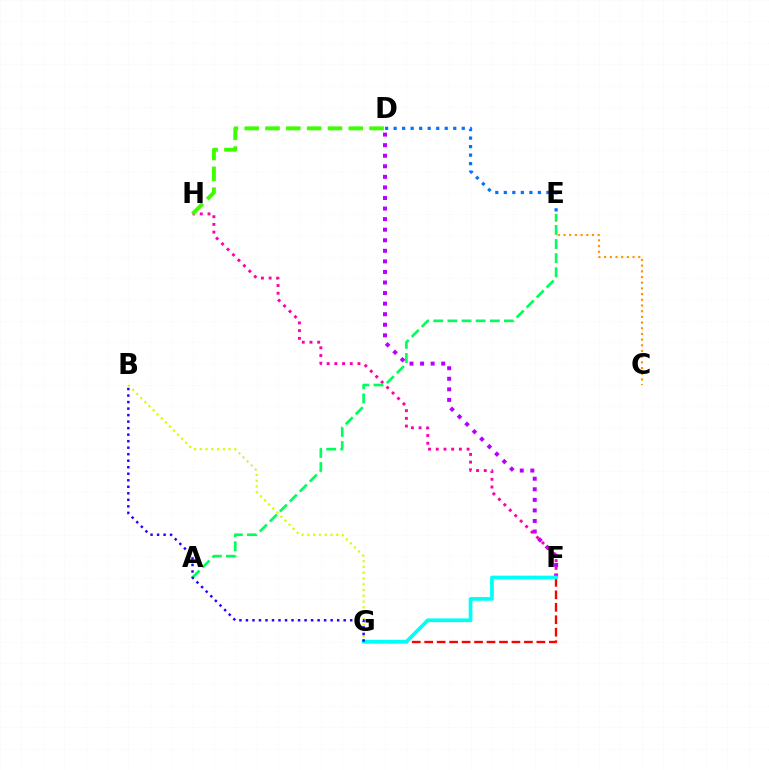{('D', 'E'): [{'color': '#0074ff', 'line_style': 'dotted', 'thickness': 2.31}], ('D', 'F'): [{'color': '#b900ff', 'line_style': 'dotted', 'thickness': 2.87}], ('F', 'G'): [{'color': '#ff0000', 'line_style': 'dashed', 'thickness': 1.69}, {'color': '#00fff6', 'line_style': 'solid', 'thickness': 2.68}], ('C', 'E'): [{'color': '#ff9400', 'line_style': 'dotted', 'thickness': 1.55}], ('F', 'H'): [{'color': '#ff00ac', 'line_style': 'dotted', 'thickness': 2.09}], ('B', 'G'): [{'color': '#d1ff00', 'line_style': 'dotted', 'thickness': 1.57}, {'color': '#2500ff', 'line_style': 'dotted', 'thickness': 1.77}], ('D', 'H'): [{'color': '#3dff00', 'line_style': 'dashed', 'thickness': 2.83}], ('A', 'E'): [{'color': '#00ff5c', 'line_style': 'dashed', 'thickness': 1.92}]}